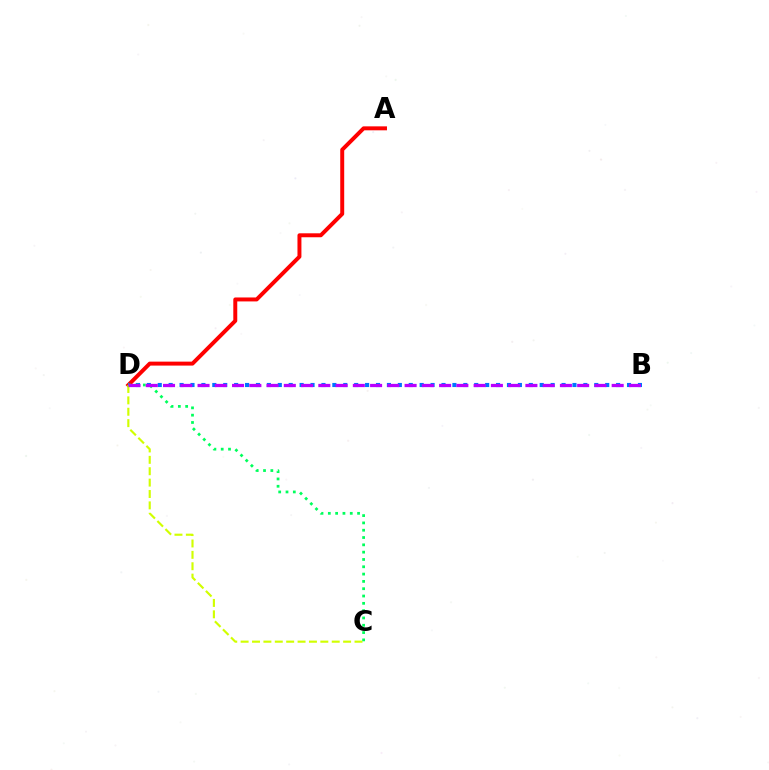{('A', 'D'): [{'color': '#ff0000', 'line_style': 'solid', 'thickness': 2.85}], ('B', 'D'): [{'color': '#0074ff', 'line_style': 'dotted', 'thickness': 2.97}, {'color': '#b900ff', 'line_style': 'dashed', 'thickness': 2.34}], ('C', 'D'): [{'color': '#d1ff00', 'line_style': 'dashed', 'thickness': 1.55}, {'color': '#00ff5c', 'line_style': 'dotted', 'thickness': 1.99}]}